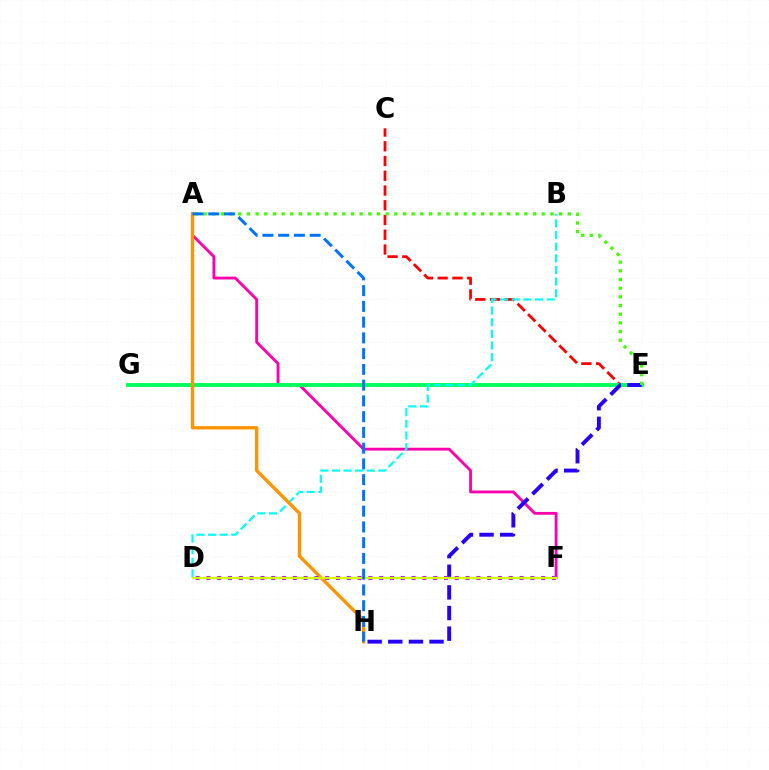{('A', 'F'): [{'color': '#ff00ac', 'line_style': 'solid', 'thickness': 2.04}], ('C', 'E'): [{'color': '#ff0000', 'line_style': 'dashed', 'thickness': 2.0}], ('E', 'G'): [{'color': '#00ff5c', 'line_style': 'solid', 'thickness': 2.8}], ('B', 'D'): [{'color': '#00fff6', 'line_style': 'dashed', 'thickness': 1.58}], ('A', 'H'): [{'color': '#ff9400', 'line_style': 'solid', 'thickness': 2.39}, {'color': '#0074ff', 'line_style': 'dashed', 'thickness': 2.14}], ('E', 'H'): [{'color': '#2500ff', 'line_style': 'dashed', 'thickness': 2.8}], ('D', 'F'): [{'color': '#b900ff', 'line_style': 'dotted', 'thickness': 2.93}, {'color': '#d1ff00', 'line_style': 'solid', 'thickness': 1.67}], ('A', 'E'): [{'color': '#3dff00', 'line_style': 'dotted', 'thickness': 2.36}]}